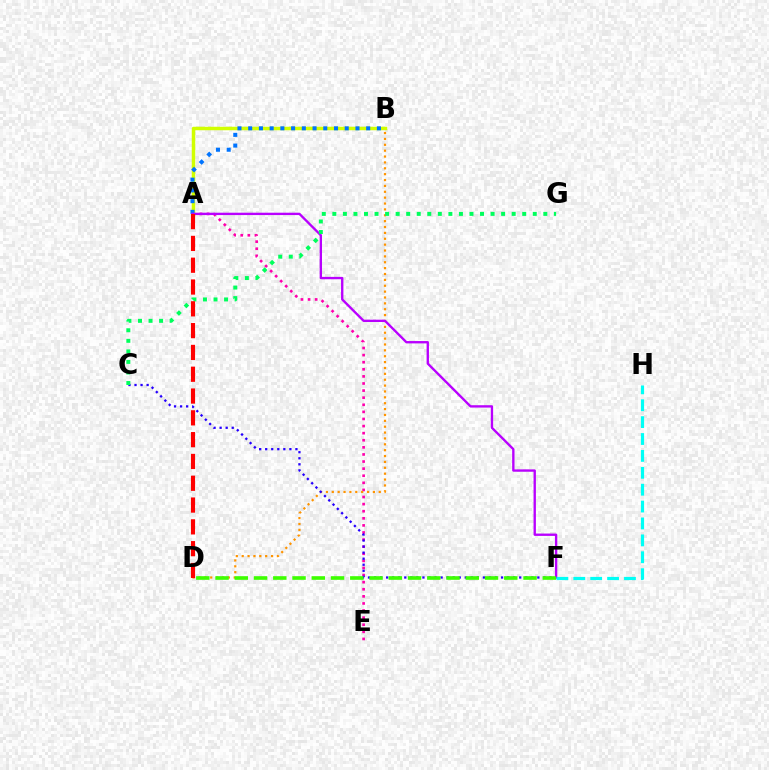{('A', 'E'): [{'color': '#ff00ac', 'line_style': 'dotted', 'thickness': 1.93}], ('A', 'B'): [{'color': '#d1ff00', 'line_style': 'solid', 'thickness': 2.51}, {'color': '#0074ff', 'line_style': 'dotted', 'thickness': 2.91}], ('B', 'D'): [{'color': '#ff9400', 'line_style': 'dotted', 'thickness': 1.6}], ('A', 'F'): [{'color': '#b900ff', 'line_style': 'solid', 'thickness': 1.69}], ('F', 'H'): [{'color': '#00fff6', 'line_style': 'dashed', 'thickness': 2.29}], ('C', 'F'): [{'color': '#2500ff', 'line_style': 'dotted', 'thickness': 1.64}], ('C', 'G'): [{'color': '#00ff5c', 'line_style': 'dotted', 'thickness': 2.87}], ('D', 'F'): [{'color': '#3dff00', 'line_style': 'dashed', 'thickness': 2.61}], ('A', 'D'): [{'color': '#ff0000', 'line_style': 'dashed', 'thickness': 2.96}]}